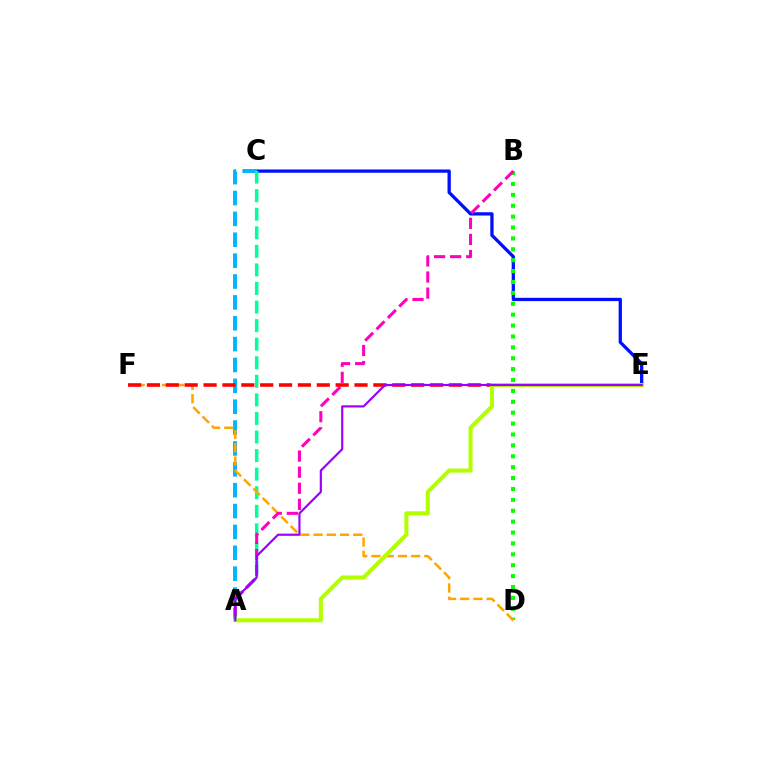{('C', 'E'): [{'color': '#0010ff', 'line_style': 'solid', 'thickness': 2.37}], ('B', 'D'): [{'color': '#08ff00', 'line_style': 'dotted', 'thickness': 2.96}], ('A', 'C'): [{'color': '#00b5ff', 'line_style': 'dashed', 'thickness': 2.83}, {'color': '#00ff9d', 'line_style': 'dashed', 'thickness': 2.52}], ('D', 'F'): [{'color': '#ffa500', 'line_style': 'dashed', 'thickness': 1.8}], ('A', 'B'): [{'color': '#ff00bd', 'line_style': 'dashed', 'thickness': 2.18}], ('E', 'F'): [{'color': '#ff0000', 'line_style': 'dashed', 'thickness': 2.56}], ('A', 'E'): [{'color': '#b3ff00', 'line_style': 'solid', 'thickness': 2.92}, {'color': '#9b00ff', 'line_style': 'solid', 'thickness': 1.57}]}